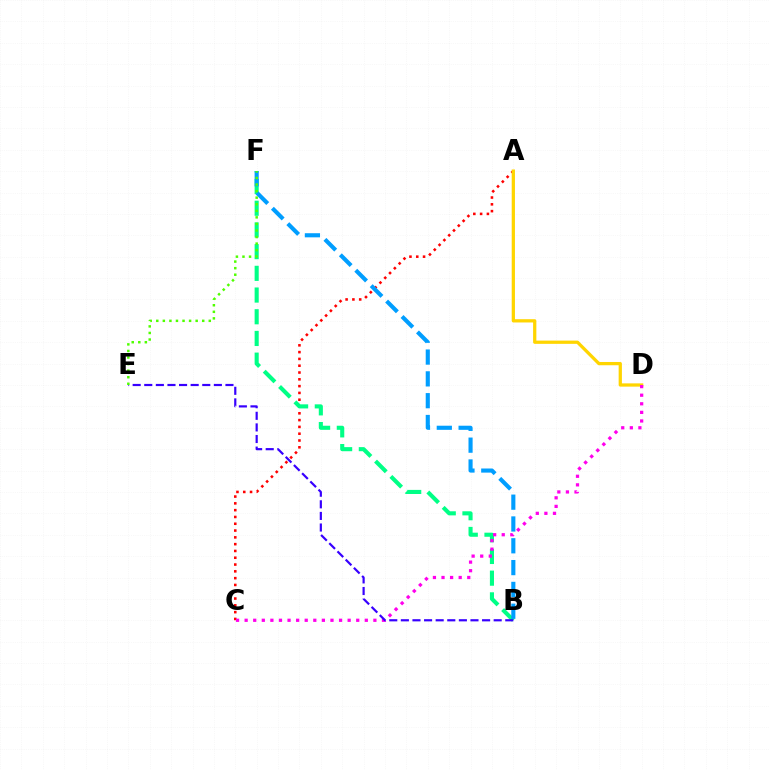{('A', 'C'): [{'color': '#ff0000', 'line_style': 'dotted', 'thickness': 1.85}], ('B', 'F'): [{'color': '#00ff86', 'line_style': 'dashed', 'thickness': 2.95}, {'color': '#009eff', 'line_style': 'dashed', 'thickness': 2.96}], ('A', 'D'): [{'color': '#ffd500', 'line_style': 'solid', 'thickness': 2.35}], ('C', 'D'): [{'color': '#ff00ed', 'line_style': 'dotted', 'thickness': 2.33}], ('B', 'E'): [{'color': '#3700ff', 'line_style': 'dashed', 'thickness': 1.58}], ('E', 'F'): [{'color': '#4fff00', 'line_style': 'dotted', 'thickness': 1.78}]}